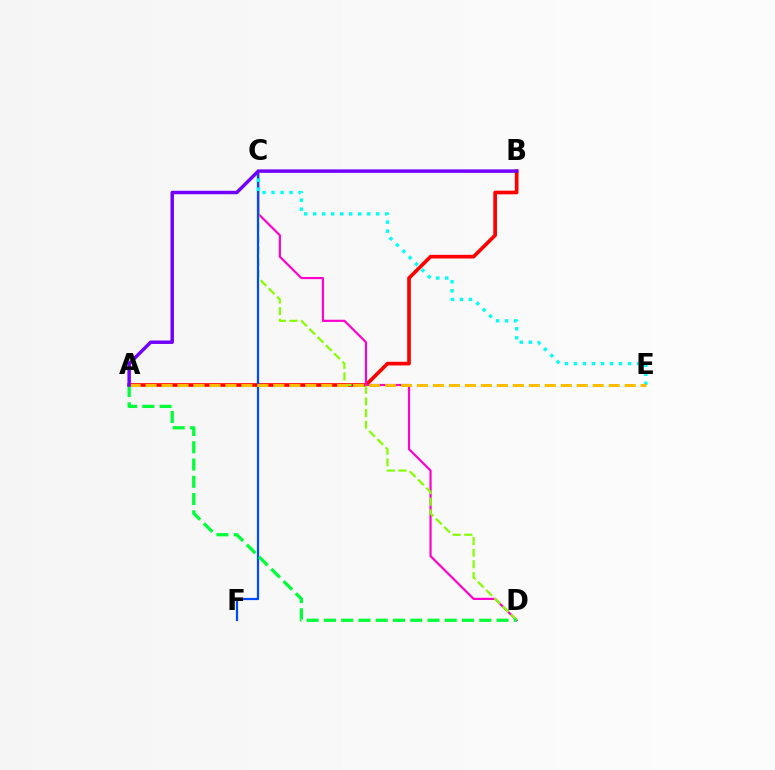{('A', 'B'): [{'color': '#ff0000', 'line_style': 'solid', 'thickness': 2.64}, {'color': '#7200ff', 'line_style': 'solid', 'thickness': 2.49}], ('C', 'D'): [{'color': '#ff00cf', 'line_style': 'solid', 'thickness': 1.57}, {'color': '#84ff00', 'line_style': 'dashed', 'thickness': 1.58}], ('C', 'F'): [{'color': '#004bff', 'line_style': 'solid', 'thickness': 1.6}], ('A', 'D'): [{'color': '#00ff39', 'line_style': 'dashed', 'thickness': 2.34}], ('C', 'E'): [{'color': '#00fff6', 'line_style': 'dotted', 'thickness': 2.45}], ('A', 'E'): [{'color': '#ffbd00', 'line_style': 'dashed', 'thickness': 2.17}]}